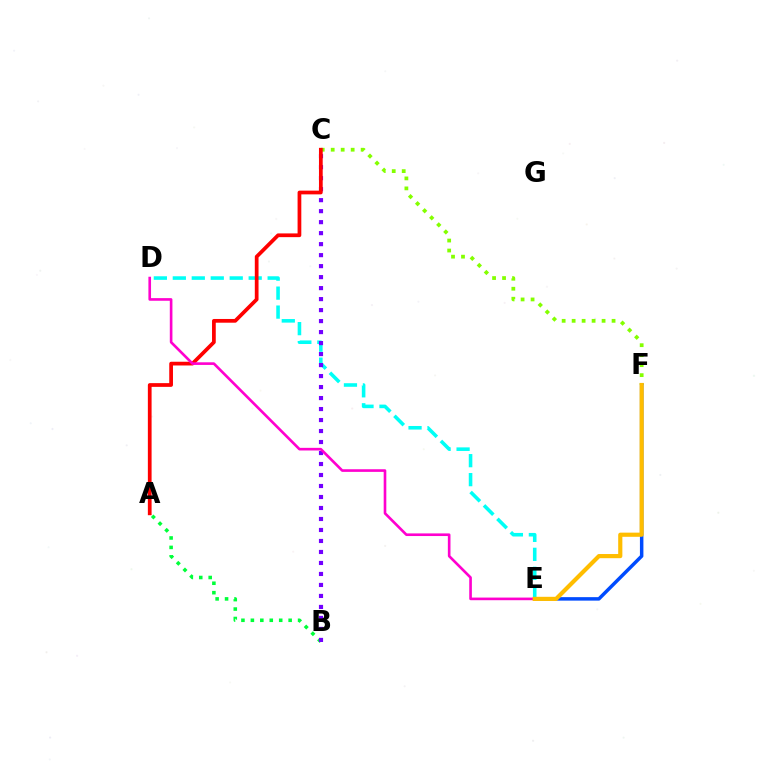{('D', 'E'): [{'color': '#00fff6', 'line_style': 'dashed', 'thickness': 2.58}, {'color': '#ff00cf', 'line_style': 'solid', 'thickness': 1.9}], ('A', 'B'): [{'color': '#00ff39', 'line_style': 'dotted', 'thickness': 2.57}], ('C', 'F'): [{'color': '#84ff00', 'line_style': 'dotted', 'thickness': 2.71}], ('B', 'C'): [{'color': '#7200ff', 'line_style': 'dotted', 'thickness': 2.99}], ('A', 'C'): [{'color': '#ff0000', 'line_style': 'solid', 'thickness': 2.69}], ('E', 'F'): [{'color': '#004bff', 'line_style': 'solid', 'thickness': 2.51}, {'color': '#ffbd00', 'line_style': 'solid', 'thickness': 3.0}]}